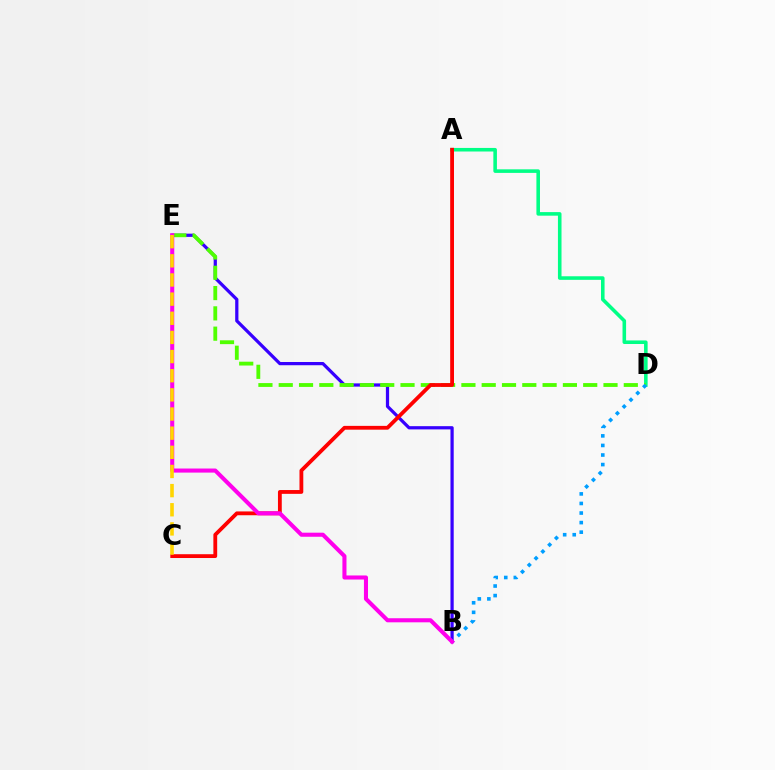{('B', 'E'): [{'color': '#3700ff', 'line_style': 'solid', 'thickness': 2.33}, {'color': '#ff00ed', 'line_style': 'solid', 'thickness': 2.93}], ('A', 'D'): [{'color': '#00ff86', 'line_style': 'solid', 'thickness': 2.57}], ('D', 'E'): [{'color': '#4fff00', 'line_style': 'dashed', 'thickness': 2.76}], ('A', 'C'): [{'color': '#ff0000', 'line_style': 'solid', 'thickness': 2.74}], ('B', 'D'): [{'color': '#009eff', 'line_style': 'dotted', 'thickness': 2.6}], ('C', 'E'): [{'color': '#ffd500', 'line_style': 'dashed', 'thickness': 2.6}]}